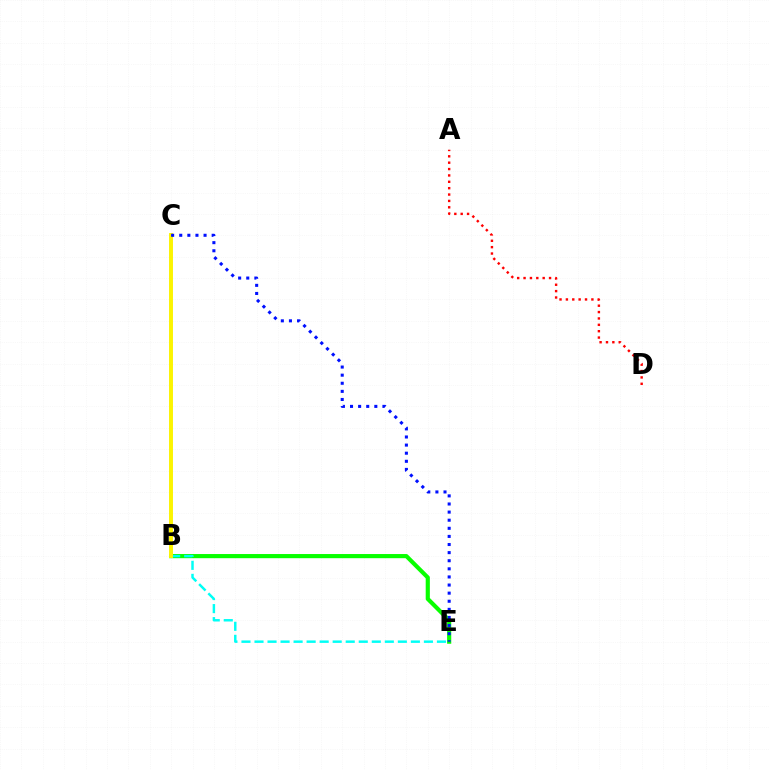{('B', 'C'): [{'color': '#ee00ff', 'line_style': 'solid', 'thickness': 1.7}, {'color': '#fcf500', 'line_style': 'solid', 'thickness': 2.82}], ('B', 'E'): [{'color': '#08ff00', 'line_style': 'solid', 'thickness': 2.99}, {'color': '#00fff6', 'line_style': 'dashed', 'thickness': 1.77}], ('A', 'D'): [{'color': '#ff0000', 'line_style': 'dotted', 'thickness': 1.73}], ('C', 'E'): [{'color': '#0010ff', 'line_style': 'dotted', 'thickness': 2.2}]}